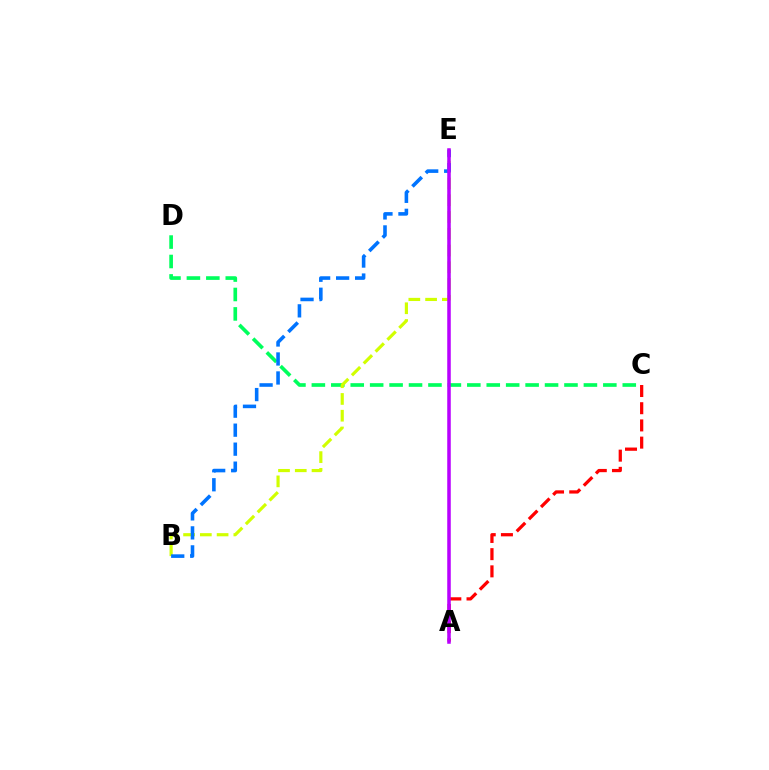{('A', 'C'): [{'color': '#ff0000', 'line_style': 'dashed', 'thickness': 2.34}], ('C', 'D'): [{'color': '#00ff5c', 'line_style': 'dashed', 'thickness': 2.64}], ('B', 'E'): [{'color': '#d1ff00', 'line_style': 'dashed', 'thickness': 2.28}, {'color': '#0074ff', 'line_style': 'dashed', 'thickness': 2.58}], ('A', 'E'): [{'color': '#b900ff', 'line_style': 'solid', 'thickness': 2.54}]}